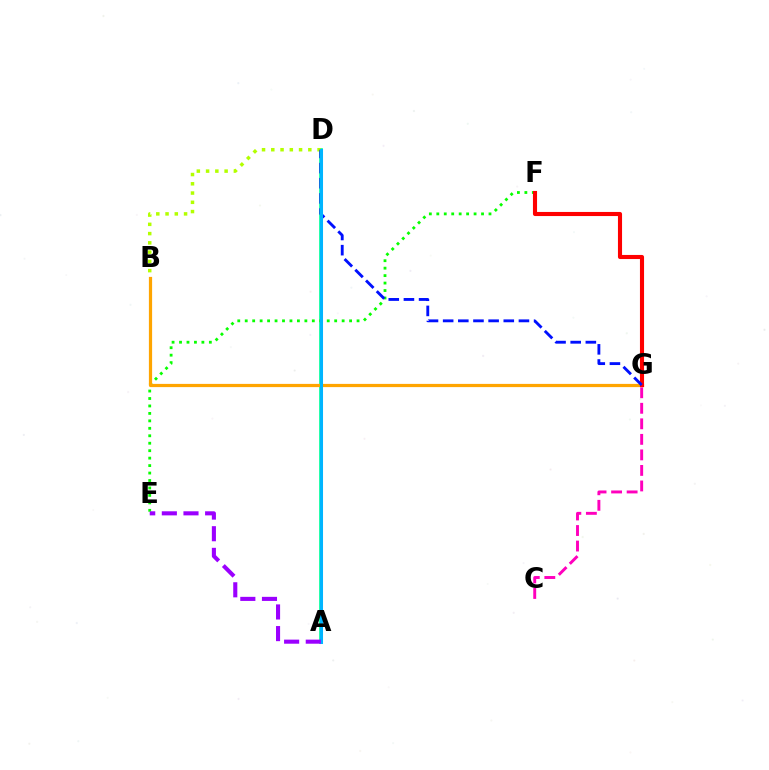{('A', 'D'): [{'color': '#00ff9d', 'line_style': 'solid', 'thickness': 2.65}, {'color': '#00b5ff', 'line_style': 'solid', 'thickness': 2.19}], ('E', 'F'): [{'color': '#08ff00', 'line_style': 'dotted', 'thickness': 2.03}], ('B', 'G'): [{'color': '#ffa500', 'line_style': 'solid', 'thickness': 2.31}], ('B', 'D'): [{'color': '#b3ff00', 'line_style': 'dotted', 'thickness': 2.52}], ('C', 'G'): [{'color': '#ff00bd', 'line_style': 'dashed', 'thickness': 2.11}], ('F', 'G'): [{'color': '#ff0000', 'line_style': 'solid', 'thickness': 2.95}], ('D', 'G'): [{'color': '#0010ff', 'line_style': 'dashed', 'thickness': 2.06}], ('A', 'E'): [{'color': '#9b00ff', 'line_style': 'dashed', 'thickness': 2.94}]}